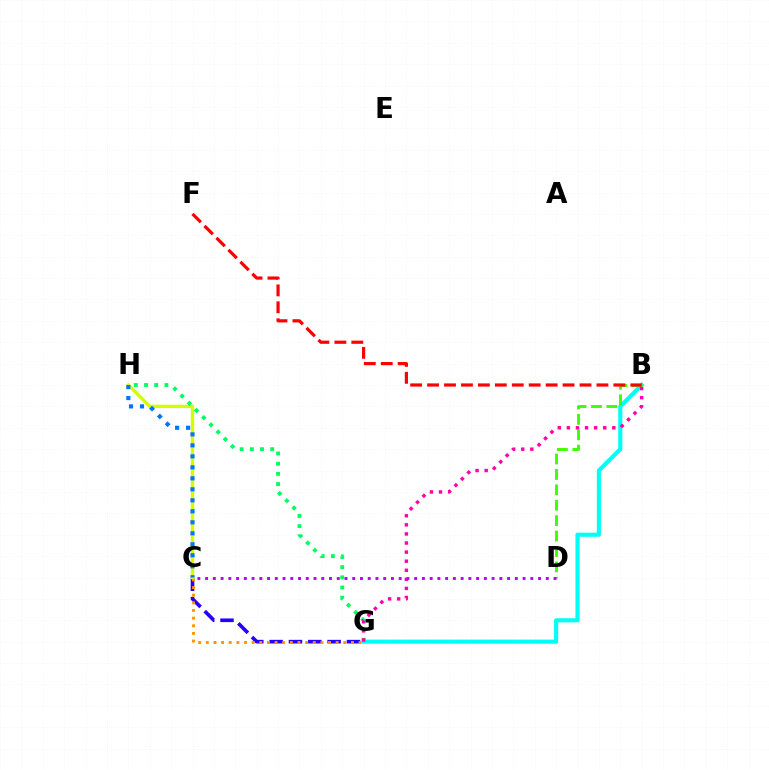{('C', 'G'): [{'color': '#2500ff', 'line_style': 'dashed', 'thickness': 2.63}, {'color': '#ff9400', 'line_style': 'dotted', 'thickness': 2.08}], ('B', 'G'): [{'color': '#00fff6', 'line_style': 'solid', 'thickness': 2.98}, {'color': '#ff00ac', 'line_style': 'dotted', 'thickness': 2.47}], ('C', 'H'): [{'color': '#d1ff00', 'line_style': 'solid', 'thickness': 2.44}, {'color': '#0074ff', 'line_style': 'dotted', 'thickness': 2.99}], ('G', 'H'): [{'color': '#00ff5c', 'line_style': 'dotted', 'thickness': 2.77}], ('B', 'D'): [{'color': '#3dff00', 'line_style': 'dashed', 'thickness': 2.09}], ('C', 'D'): [{'color': '#b900ff', 'line_style': 'dotted', 'thickness': 2.1}], ('B', 'F'): [{'color': '#ff0000', 'line_style': 'dashed', 'thickness': 2.3}]}